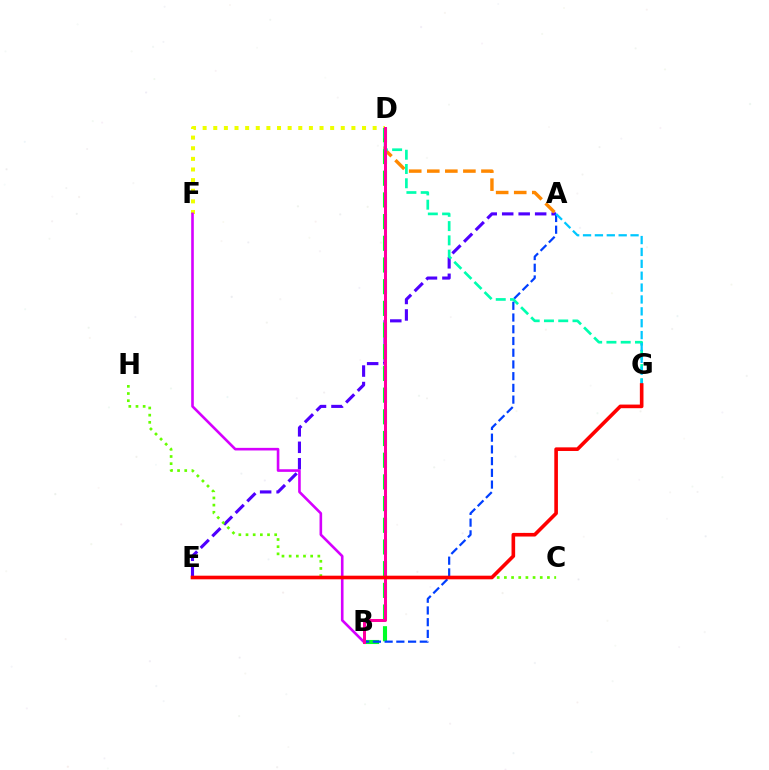{('A', 'E'): [{'color': '#4f00ff', 'line_style': 'dashed', 'thickness': 2.24}], ('A', 'D'): [{'color': '#ff8800', 'line_style': 'dashed', 'thickness': 2.45}], ('C', 'H'): [{'color': '#66ff00', 'line_style': 'dotted', 'thickness': 1.95}], ('D', 'F'): [{'color': '#eeff00', 'line_style': 'dotted', 'thickness': 2.89}], ('B', 'F'): [{'color': '#d600ff', 'line_style': 'solid', 'thickness': 1.88}], ('B', 'D'): [{'color': '#00ff27', 'line_style': 'dashed', 'thickness': 2.95}, {'color': '#ff00a0', 'line_style': 'solid', 'thickness': 2.16}], ('D', 'G'): [{'color': '#00ffaf', 'line_style': 'dashed', 'thickness': 1.94}], ('A', 'B'): [{'color': '#003fff', 'line_style': 'dashed', 'thickness': 1.59}], ('A', 'G'): [{'color': '#00c7ff', 'line_style': 'dashed', 'thickness': 1.61}], ('E', 'G'): [{'color': '#ff0000', 'line_style': 'solid', 'thickness': 2.61}]}